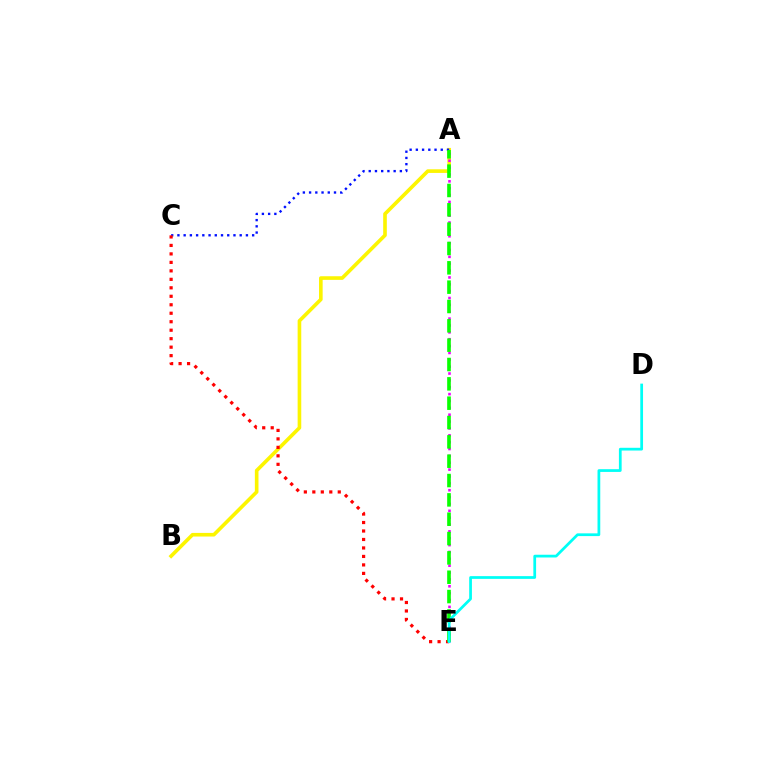{('A', 'B'): [{'color': '#fcf500', 'line_style': 'solid', 'thickness': 2.61}], ('A', 'C'): [{'color': '#0010ff', 'line_style': 'dotted', 'thickness': 1.69}], ('C', 'E'): [{'color': '#ff0000', 'line_style': 'dotted', 'thickness': 2.3}], ('A', 'E'): [{'color': '#ee00ff', 'line_style': 'dotted', 'thickness': 1.86}, {'color': '#08ff00', 'line_style': 'dashed', 'thickness': 2.63}], ('D', 'E'): [{'color': '#00fff6', 'line_style': 'solid', 'thickness': 1.98}]}